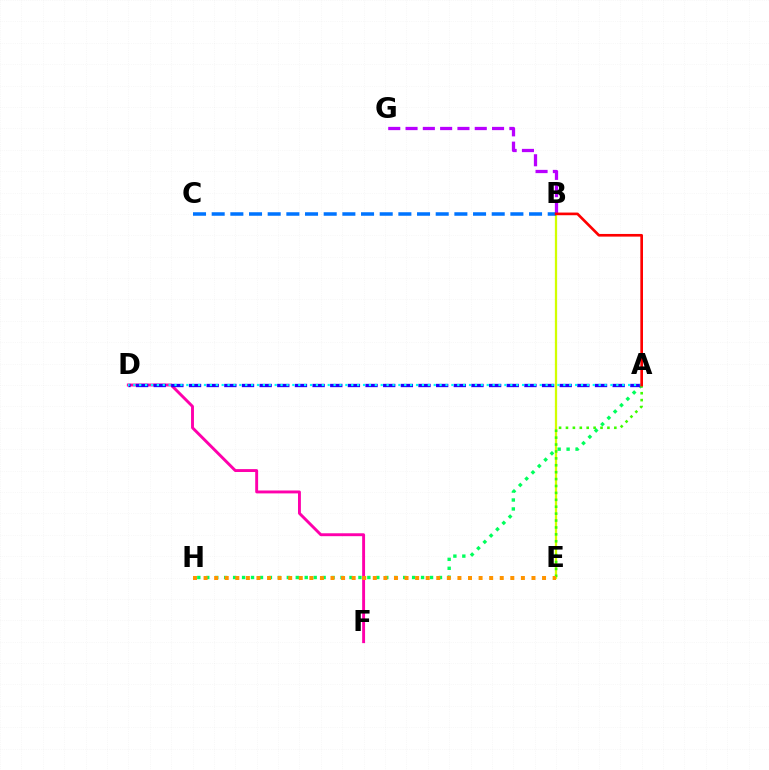{('B', 'E'): [{'color': '#d1ff00', 'line_style': 'solid', 'thickness': 1.63}], ('A', 'H'): [{'color': '#00ff5c', 'line_style': 'dotted', 'thickness': 2.43}], ('B', 'G'): [{'color': '#b900ff', 'line_style': 'dashed', 'thickness': 2.35}], ('B', 'C'): [{'color': '#0074ff', 'line_style': 'dashed', 'thickness': 2.54}], ('D', 'F'): [{'color': '#ff00ac', 'line_style': 'solid', 'thickness': 2.09}], ('A', 'D'): [{'color': '#2500ff', 'line_style': 'dashed', 'thickness': 2.4}, {'color': '#00fff6', 'line_style': 'dotted', 'thickness': 1.6}], ('A', 'E'): [{'color': '#3dff00', 'line_style': 'dotted', 'thickness': 1.88}], ('A', 'B'): [{'color': '#ff0000', 'line_style': 'solid', 'thickness': 1.92}], ('E', 'H'): [{'color': '#ff9400', 'line_style': 'dotted', 'thickness': 2.87}]}